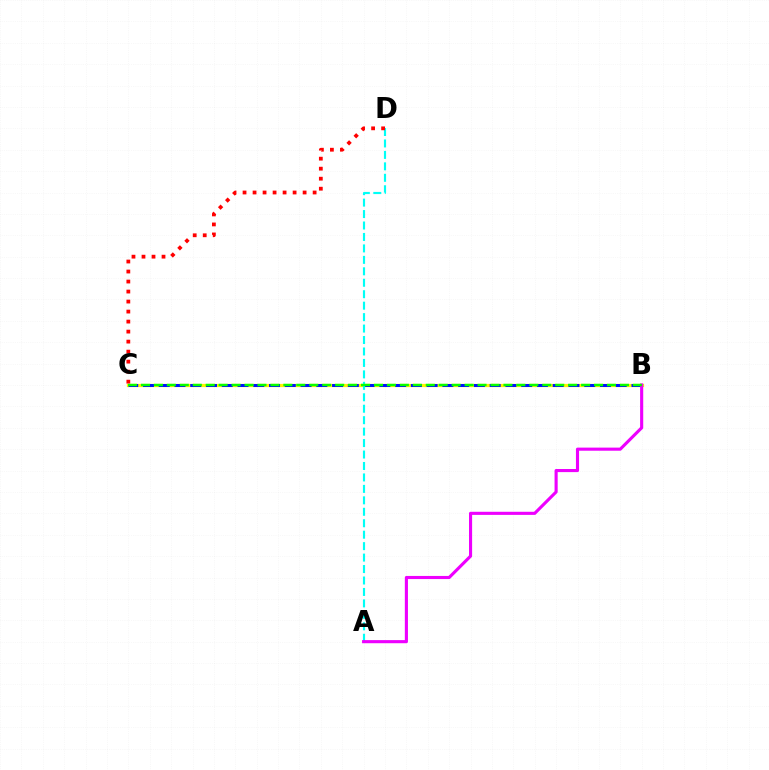{('B', 'C'): [{'color': '#fcf500', 'line_style': 'solid', 'thickness': 2.33}, {'color': '#0010ff', 'line_style': 'dashed', 'thickness': 2.14}, {'color': '#08ff00', 'line_style': 'dashed', 'thickness': 1.76}], ('A', 'D'): [{'color': '#00fff6', 'line_style': 'dashed', 'thickness': 1.56}], ('A', 'B'): [{'color': '#ee00ff', 'line_style': 'solid', 'thickness': 2.24}], ('C', 'D'): [{'color': '#ff0000', 'line_style': 'dotted', 'thickness': 2.72}]}